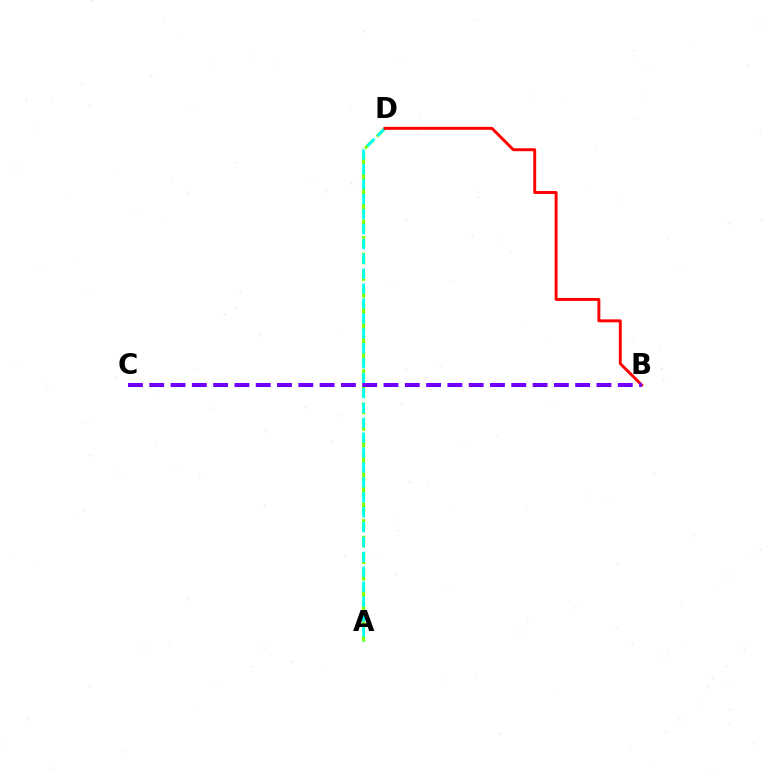{('A', 'D'): [{'color': '#84ff00', 'line_style': 'dashed', 'thickness': 2.26}, {'color': '#00fff6', 'line_style': 'dashed', 'thickness': 2.02}], ('B', 'D'): [{'color': '#ff0000', 'line_style': 'solid', 'thickness': 2.11}], ('B', 'C'): [{'color': '#7200ff', 'line_style': 'dashed', 'thickness': 2.89}]}